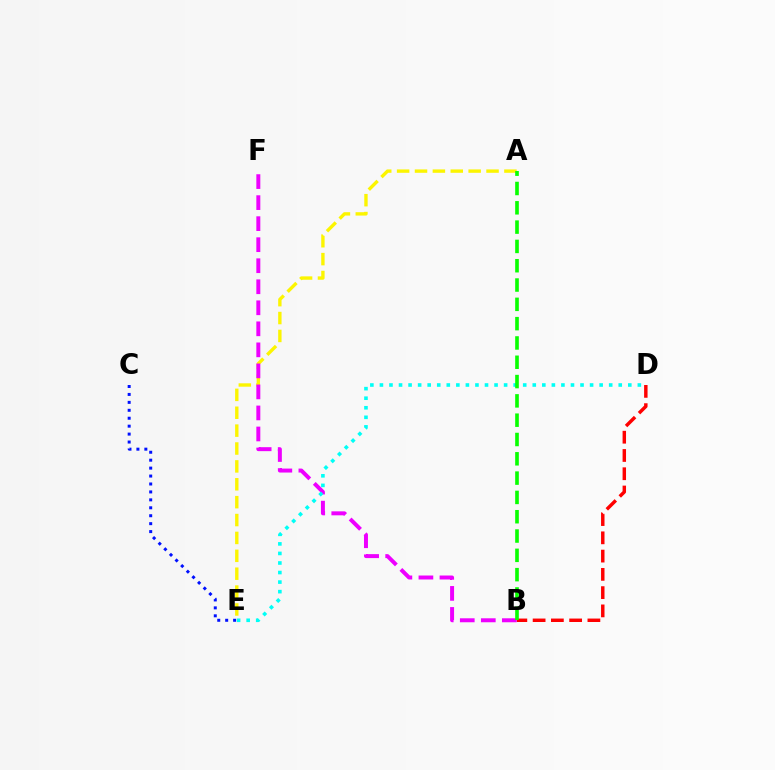{('B', 'D'): [{'color': '#ff0000', 'line_style': 'dashed', 'thickness': 2.48}], ('A', 'E'): [{'color': '#fcf500', 'line_style': 'dashed', 'thickness': 2.43}], ('B', 'F'): [{'color': '#ee00ff', 'line_style': 'dashed', 'thickness': 2.86}], ('C', 'E'): [{'color': '#0010ff', 'line_style': 'dotted', 'thickness': 2.16}], ('D', 'E'): [{'color': '#00fff6', 'line_style': 'dotted', 'thickness': 2.6}], ('A', 'B'): [{'color': '#08ff00', 'line_style': 'dashed', 'thickness': 2.62}]}